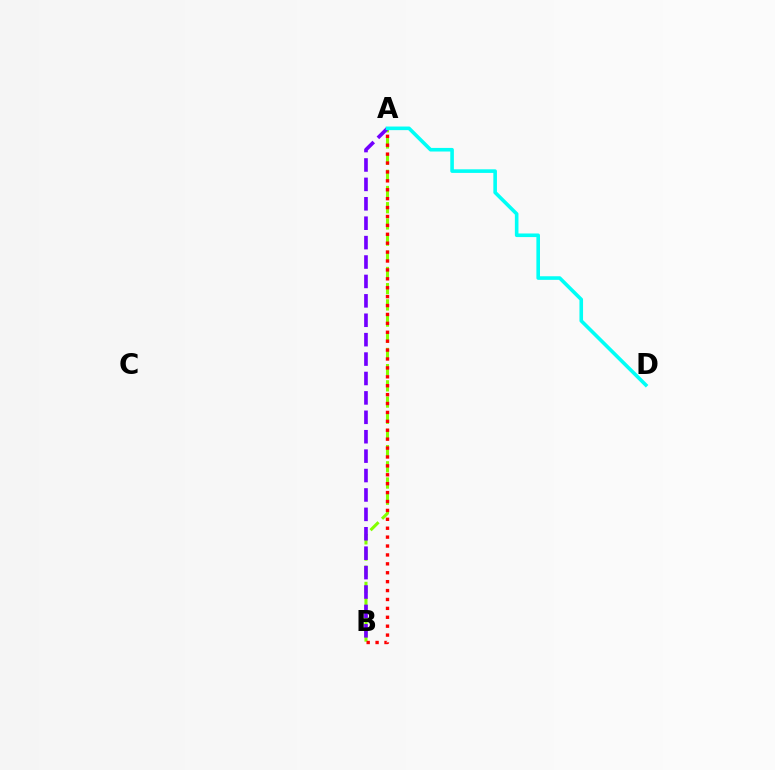{('A', 'B'): [{'color': '#84ff00', 'line_style': 'dashed', 'thickness': 2.2}, {'color': '#7200ff', 'line_style': 'dashed', 'thickness': 2.64}, {'color': '#ff0000', 'line_style': 'dotted', 'thickness': 2.42}], ('A', 'D'): [{'color': '#00fff6', 'line_style': 'solid', 'thickness': 2.59}]}